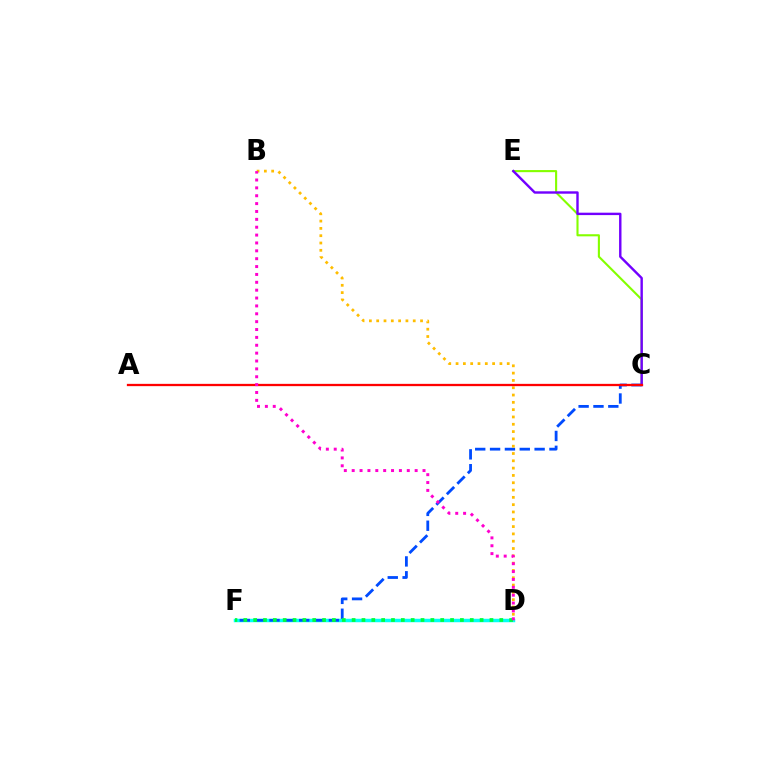{('C', 'E'): [{'color': '#84ff00', 'line_style': 'solid', 'thickness': 1.52}, {'color': '#7200ff', 'line_style': 'solid', 'thickness': 1.74}], ('D', 'F'): [{'color': '#00fff6', 'line_style': 'solid', 'thickness': 2.5}, {'color': '#00ff39', 'line_style': 'dotted', 'thickness': 2.68}], ('C', 'F'): [{'color': '#004bff', 'line_style': 'dashed', 'thickness': 2.02}], ('B', 'D'): [{'color': '#ffbd00', 'line_style': 'dotted', 'thickness': 1.99}, {'color': '#ff00cf', 'line_style': 'dotted', 'thickness': 2.14}], ('A', 'C'): [{'color': '#ff0000', 'line_style': 'solid', 'thickness': 1.65}]}